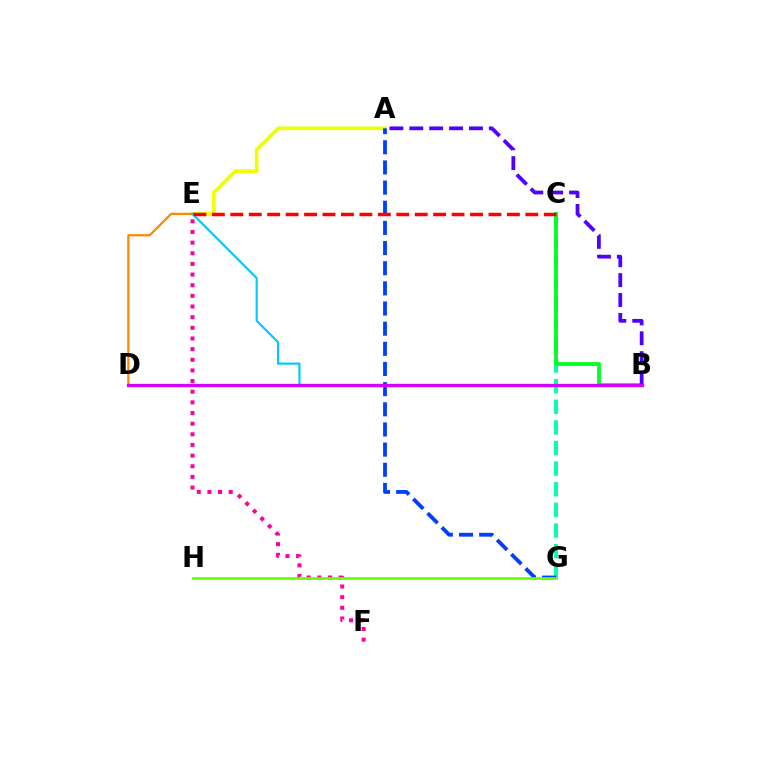{('A', 'E'): [{'color': '#eeff00', 'line_style': 'solid', 'thickness': 2.61}], ('E', 'F'): [{'color': '#ff00a0', 'line_style': 'dotted', 'thickness': 2.89}], ('C', 'G'): [{'color': '#00ffaf', 'line_style': 'dashed', 'thickness': 2.8}], ('A', 'G'): [{'color': '#003fff', 'line_style': 'dashed', 'thickness': 2.74}], ('D', 'E'): [{'color': '#ff8800', 'line_style': 'solid', 'thickness': 1.61}], ('B', 'E'): [{'color': '#00c7ff', 'line_style': 'solid', 'thickness': 1.54}], ('B', 'C'): [{'color': '#00ff27', 'line_style': 'solid', 'thickness': 2.72}], ('C', 'E'): [{'color': '#ff0000', 'line_style': 'dashed', 'thickness': 2.5}], ('A', 'B'): [{'color': '#4f00ff', 'line_style': 'dashed', 'thickness': 2.7}], ('G', 'H'): [{'color': '#66ff00', 'line_style': 'solid', 'thickness': 1.92}], ('B', 'D'): [{'color': '#d600ff', 'line_style': 'solid', 'thickness': 2.36}]}